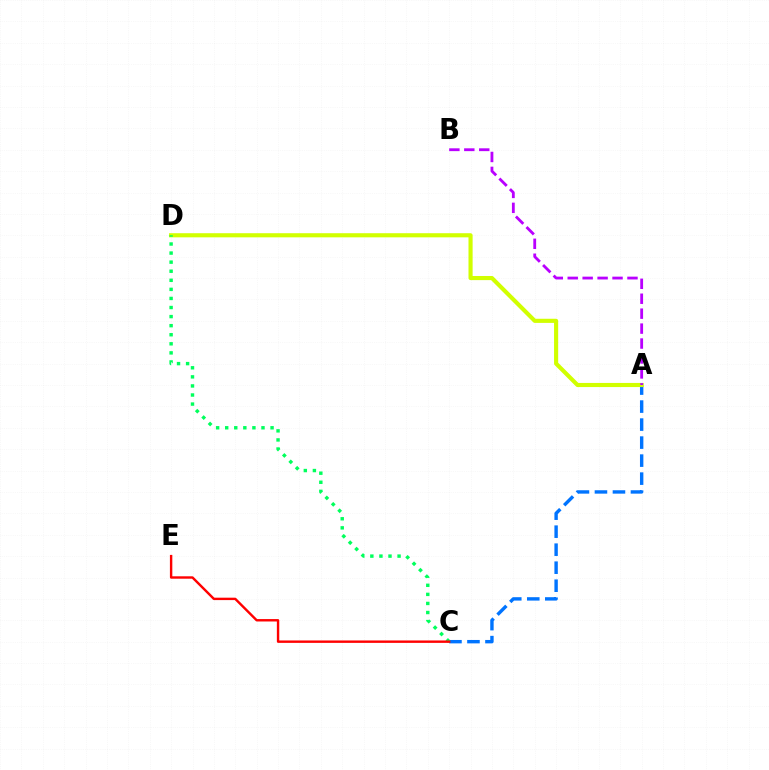{('A', 'C'): [{'color': '#0074ff', 'line_style': 'dashed', 'thickness': 2.45}], ('A', 'D'): [{'color': '#d1ff00', 'line_style': 'solid', 'thickness': 2.97}], ('C', 'D'): [{'color': '#00ff5c', 'line_style': 'dotted', 'thickness': 2.47}], ('A', 'B'): [{'color': '#b900ff', 'line_style': 'dashed', 'thickness': 2.03}], ('C', 'E'): [{'color': '#ff0000', 'line_style': 'solid', 'thickness': 1.73}]}